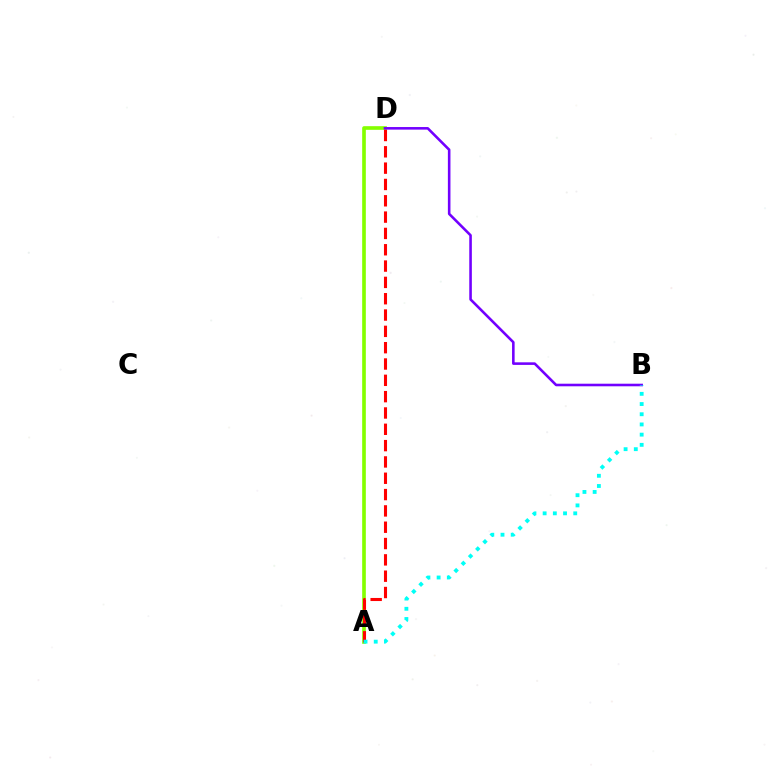{('A', 'D'): [{'color': '#84ff00', 'line_style': 'solid', 'thickness': 2.63}, {'color': '#ff0000', 'line_style': 'dashed', 'thickness': 2.22}], ('B', 'D'): [{'color': '#7200ff', 'line_style': 'solid', 'thickness': 1.86}], ('A', 'B'): [{'color': '#00fff6', 'line_style': 'dotted', 'thickness': 2.77}]}